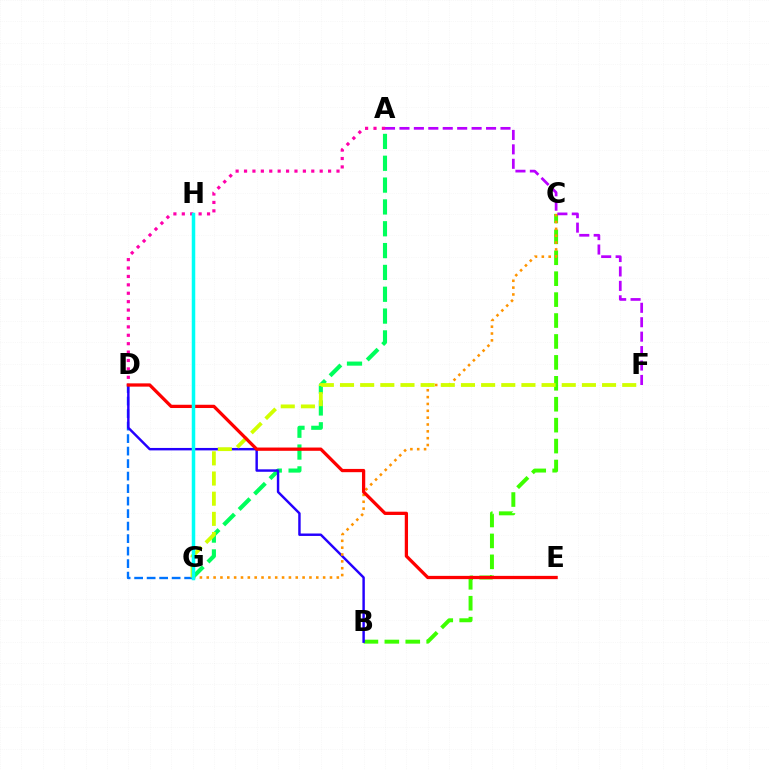{('A', 'G'): [{'color': '#00ff5c', 'line_style': 'dashed', 'thickness': 2.97}], ('D', 'G'): [{'color': '#0074ff', 'line_style': 'dashed', 'thickness': 1.7}], ('A', 'D'): [{'color': '#ff00ac', 'line_style': 'dotted', 'thickness': 2.28}], ('B', 'C'): [{'color': '#3dff00', 'line_style': 'dashed', 'thickness': 2.84}], ('B', 'D'): [{'color': '#2500ff', 'line_style': 'solid', 'thickness': 1.76}], ('C', 'G'): [{'color': '#ff9400', 'line_style': 'dotted', 'thickness': 1.86}], ('F', 'G'): [{'color': '#d1ff00', 'line_style': 'dashed', 'thickness': 2.74}], ('A', 'F'): [{'color': '#b900ff', 'line_style': 'dashed', 'thickness': 1.96}], ('D', 'E'): [{'color': '#ff0000', 'line_style': 'solid', 'thickness': 2.35}], ('G', 'H'): [{'color': '#00fff6', 'line_style': 'solid', 'thickness': 2.52}]}